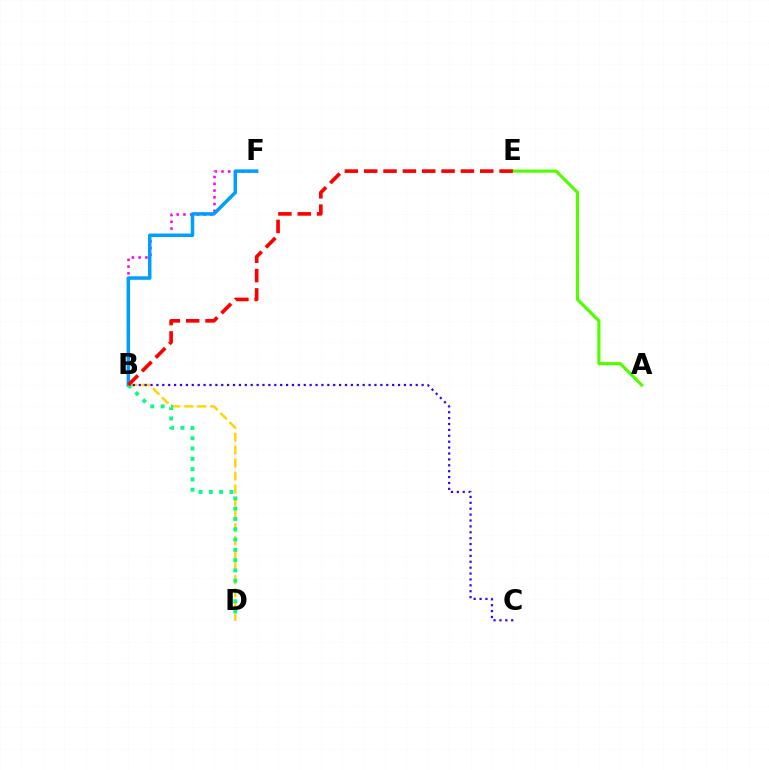{('B', 'F'): [{'color': '#ff00ed', 'line_style': 'dotted', 'thickness': 1.83}, {'color': '#009eff', 'line_style': 'solid', 'thickness': 2.52}], ('B', 'D'): [{'color': '#ffd500', 'line_style': 'dashed', 'thickness': 1.76}, {'color': '#00ff86', 'line_style': 'dotted', 'thickness': 2.8}], ('B', 'C'): [{'color': '#3700ff', 'line_style': 'dotted', 'thickness': 1.6}], ('A', 'E'): [{'color': '#4fff00', 'line_style': 'solid', 'thickness': 2.27}], ('B', 'E'): [{'color': '#ff0000', 'line_style': 'dashed', 'thickness': 2.63}]}